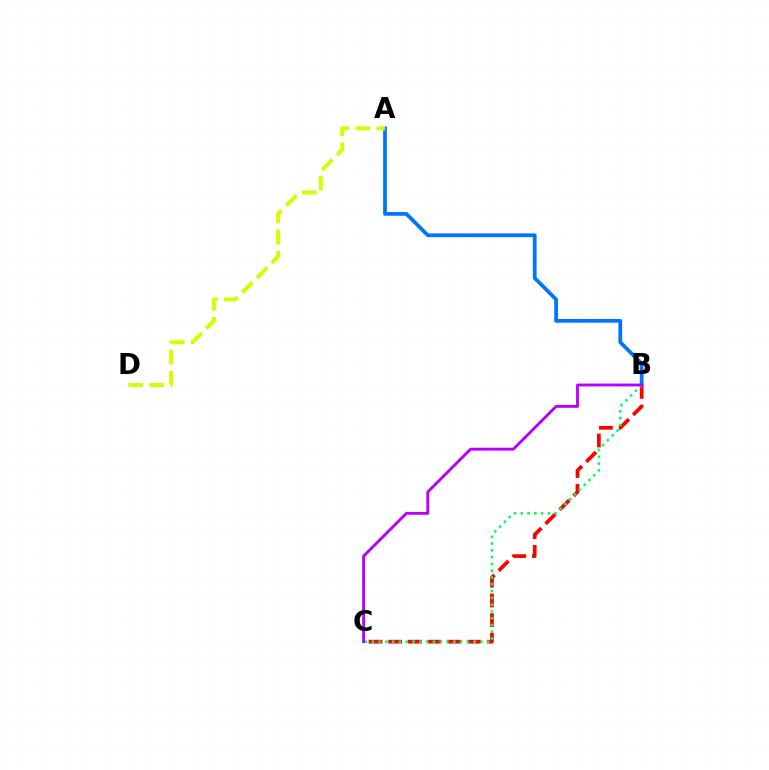{('A', 'B'): [{'color': '#0074ff', 'line_style': 'solid', 'thickness': 2.7}], ('B', 'C'): [{'color': '#ff0000', 'line_style': 'dashed', 'thickness': 2.68}, {'color': '#00ff5c', 'line_style': 'dotted', 'thickness': 1.84}, {'color': '#b900ff', 'line_style': 'solid', 'thickness': 2.07}], ('A', 'D'): [{'color': '#d1ff00', 'line_style': 'dashed', 'thickness': 2.86}]}